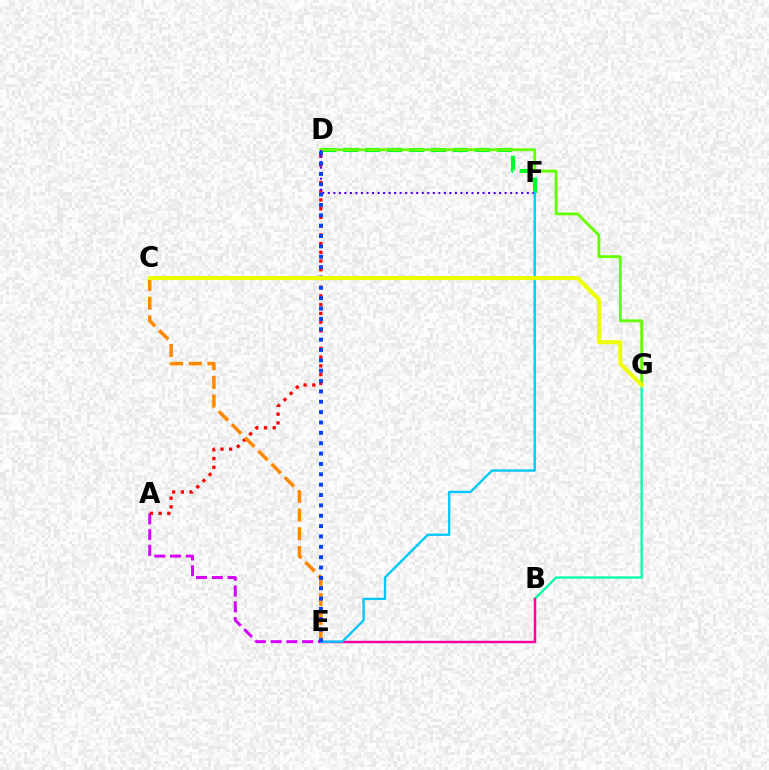{('A', 'E'): [{'color': '#d600ff', 'line_style': 'dashed', 'thickness': 2.14}], ('A', 'D'): [{'color': '#ff0000', 'line_style': 'dotted', 'thickness': 2.37}], ('D', 'F'): [{'color': '#00ff27', 'line_style': 'dashed', 'thickness': 2.98}, {'color': '#4f00ff', 'line_style': 'dotted', 'thickness': 1.5}], ('C', 'E'): [{'color': '#ff8800', 'line_style': 'dashed', 'thickness': 2.54}], ('B', 'G'): [{'color': '#00ffaf', 'line_style': 'solid', 'thickness': 1.7}], ('D', 'G'): [{'color': '#66ff00', 'line_style': 'solid', 'thickness': 2.07}], ('B', 'E'): [{'color': '#ff00a0', 'line_style': 'solid', 'thickness': 1.77}], ('E', 'F'): [{'color': '#00c7ff', 'line_style': 'solid', 'thickness': 1.68}], ('D', 'E'): [{'color': '#003fff', 'line_style': 'dotted', 'thickness': 2.81}], ('C', 'G'): [{'color': '#eeff00', 'line_style': 'solid', 'thickness': 2.9}]}